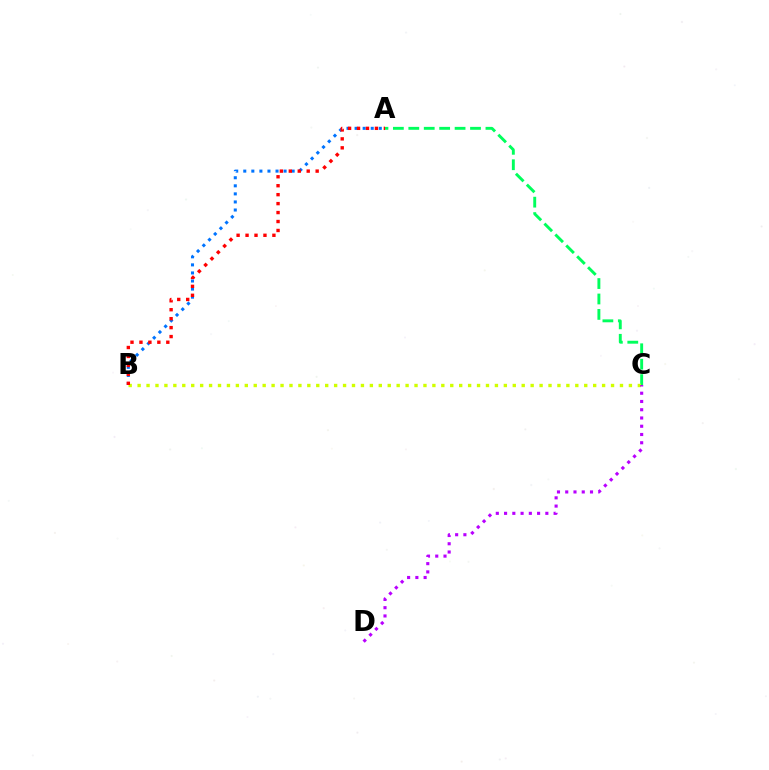{('A', 'B'): [{'color': '#0074ff', 'line_style': 'dotted', 'thickness': 2.19}, {'color': '#ff0000', 'line_style': 'dotted', 'thickness': 2.43}], ('A', 'C'): [{'color': '#00ff5c', 'line_style': 'dashed', 'thickness': 2.1}], ('B', 'C'): [{'color': '#d1ff00', 'line_style': 'dotted', 'thickness': 2.43}], ('C', 'D'): [{'color': '#b900ff', 'line_style': 'dotted', 'thickness': 2.24}]}